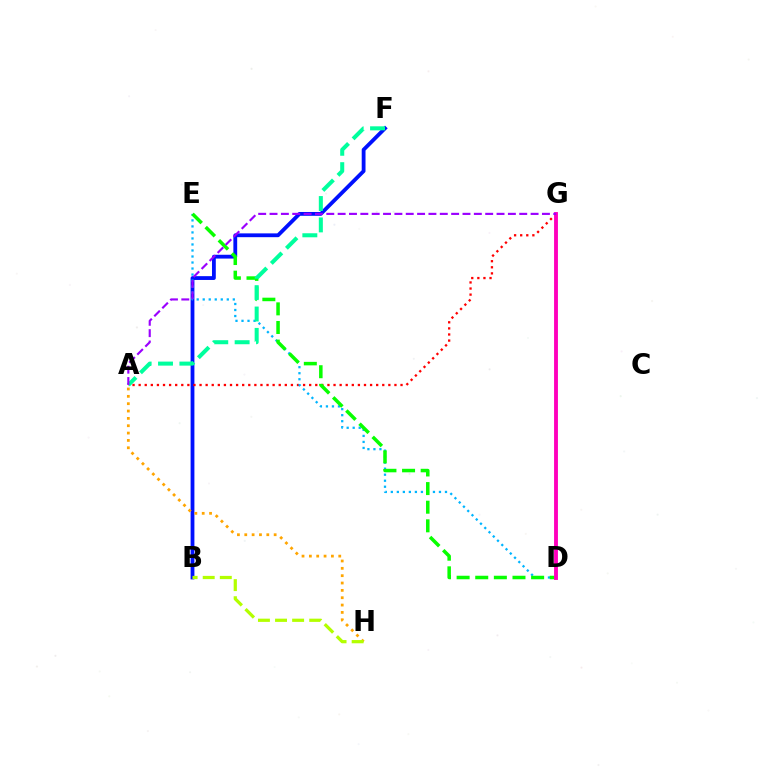{('B', 'F'): [{'color': '#0010ff', 'line_style': 'solid', 'thickness': 2.74}], ('A', 'G'): [{'color': '#ff0000', 'line_style': 'dotted', 'thickness': 1.65}, {'color': '#9b00ff', 'line_style': 'dashed', 'thickness': 1.54}], ('D', 'E'): [{'color': '#00b5ff', 'line_style': 'dotted', 'thickness': 1.64}, {'color': '#08ff00', 'line_style': 'dashed', 'thickness': 2.53}], ('A', 'H'): [{'color': '#ffa500', 'line_style': 'dotted', 'thickness': 2.0}], ('B', 'H'): [{'color': '#b3ff00', 'line_style': 'dashed', 'thickness': 2.32}], ('A', 'F'): [{'color': '#00ff9d', 'line_style': 'dashed', 'thickness': 2.9}], ('D', 'G'): [{'color': '#ff00bd', 'line_style': 'solid', 'thickness': 2.79}]}